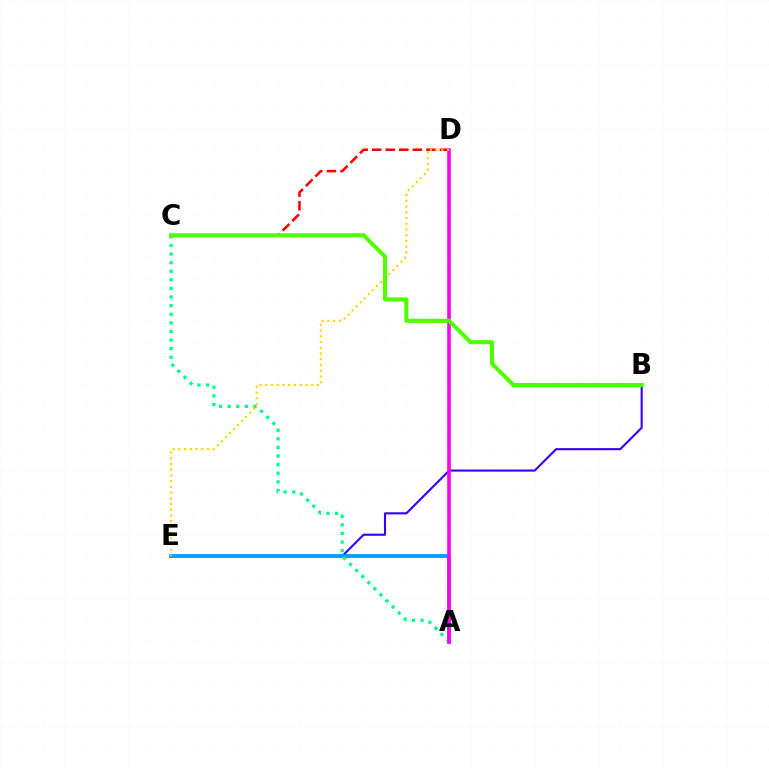{('B', 'E'): [{'color': '#3700ff', 'line_style': 'solid', 'thickness': 1.52}], ('A', 'E'): [{'color': '#009eff', 'line_style': 'solid', 'thickness': 2.71}], ('A', 'C'): [{'color': '#00ff86', 'line_style': 'dotted', 'thickness': 2.34}], ('C', 'D'): [{'color': '#ff0000', 'line_style': 'dashed', 'thickness': 1.84}], ('A', 'D'): [{'color': '#ff00ed', 'line_style': 'solid', 'thickness': 2.59}], ('D', 'E'): [{'color': '#ffd500', 'line_style': 'dotted', 'thickness': 1.56}], ('B', 'C'): [{'color': '#4fff00', 'line_style': 'solid', 'thickness': 2.95}]}